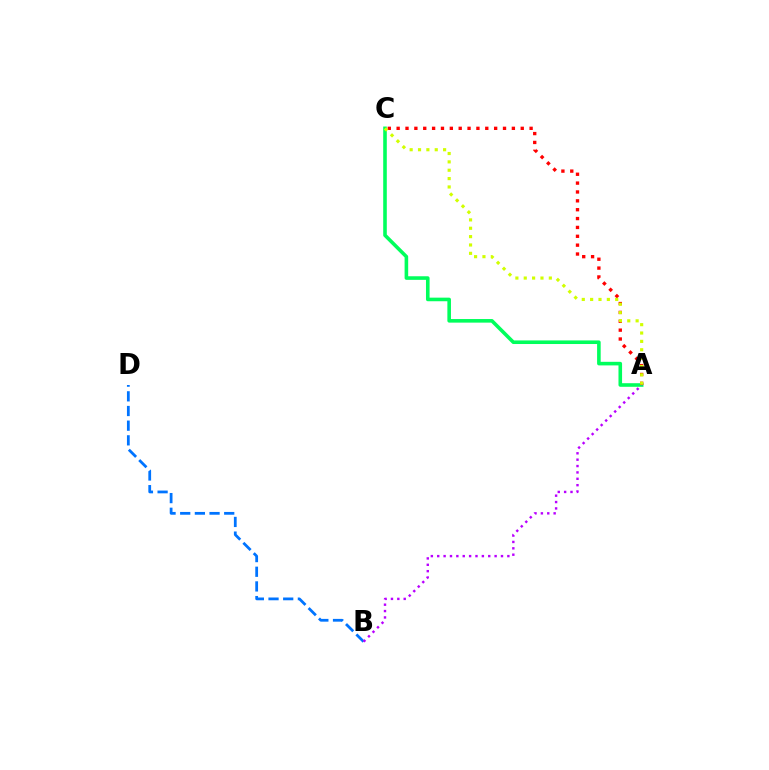{('A', 'C'): [{'color': '#00ff5c', 'line_style': 'solid', 'thickness': 2.59}, {'color': '#ff0000', 'line_style': 'dotted', 'thickness': 2.41}, {'color': '#d1ff00', 'line_style': 'dotted', 'thickness': 2.27}], ('B', 'D'): [{'color': '#0074ff', 'line_style': 'dashed', 'thickness': 1.99}], ('A', 'B'): [{'color': '#b900ff', 'line_style': 'dotted', 'thickness': 1.73}]}